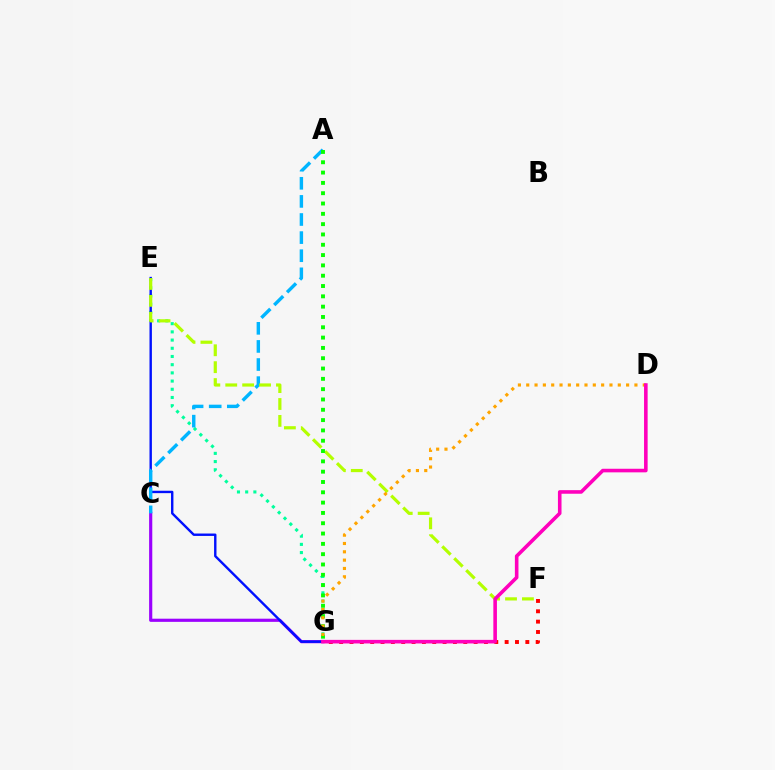{('E', 'G'): [{'color': '#00ff9d', 'line_style': 'dotted', 'thickness': 2.23}, {'color': '#0010ff', 'line_style': 'solid', 'thickness': 1.73}], ('C', 'G'): [{'color': '#9b00ff', 'line_style': 'solid', 'thickness': 2.27}], ('F', 'G'): [{'color': '#ff0000', 'line_style': 'dotted', 'thickness': 2.81}], ('A', 'C'): [{'color': '#00b5ff', 'line_style': 'dashed', 'thickness': 2.46}], ('E', 'F'): [{'color': '#b3ff00', 'line_style': 'dashed', 'thickness': 2.3}], ('A', 'G'): [{'color': '#08ff00', 'line_style': 'dotted', 'thickness': 2.8}], ('D', 'G'): [{'color': '#ffa500', 'line_style': 'dotted', 'thickness': 2.26}, {'color': '#ff00bd', 'line_style': 'solid', 'thickness': 2.58}]}